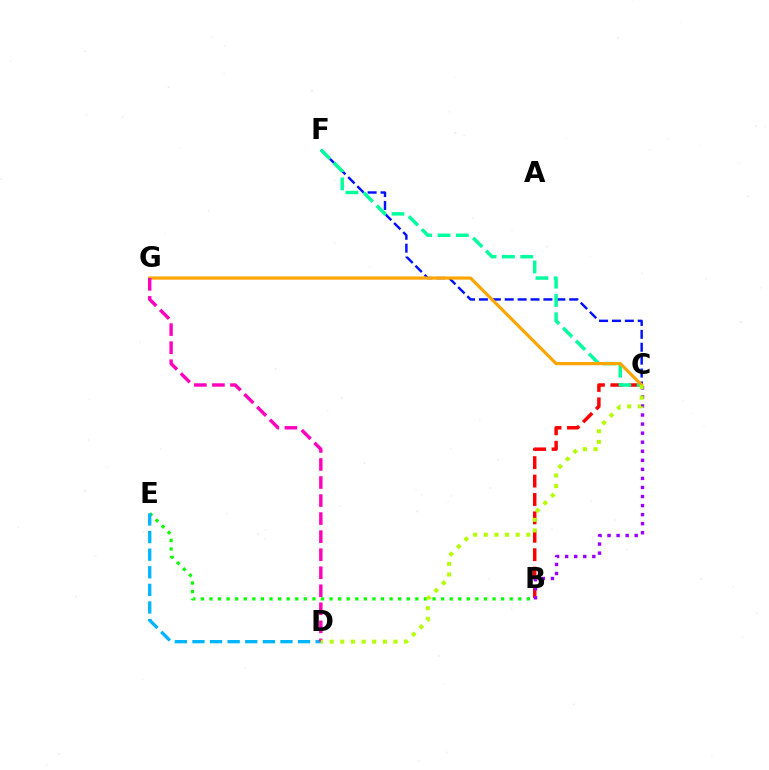{('B', 'C'): [{'color': '#ff0000', 'line_style': 'dashed', 'thickness': 2.5}, {'color': '#9b00ff', 'line_style': 'dotted', 'thickness': 2.46}], ('C', 'F'): [{'color': '#0010ff', 'line_style': 'dashed', 'thickness': 1.75}, {'color': '#00ff9d', 'line_style': 'dashed', 'thickness': 2.49}], ('C', 'G'): [{'color': '#ffa500', 'line_style': 'solid', 'thickness': 2.3}], ('B', 'E'): [{'color': '#08ff00', 'line_style': 'dotted', 'thickness': 2.33}], ('D', 'E'): [{'color': '#00b5ff', 'line_style': 'dashed', 'thickness': 2.39}], ('D', 'G'): [{'color': '#ff00bd', 'line_style': 'dashed', 'thickness': 2.45}], ('C', 'D'): [{'color': '#b3ff00', 'line_style': 'dotted', 'thickness': 2.89}]}